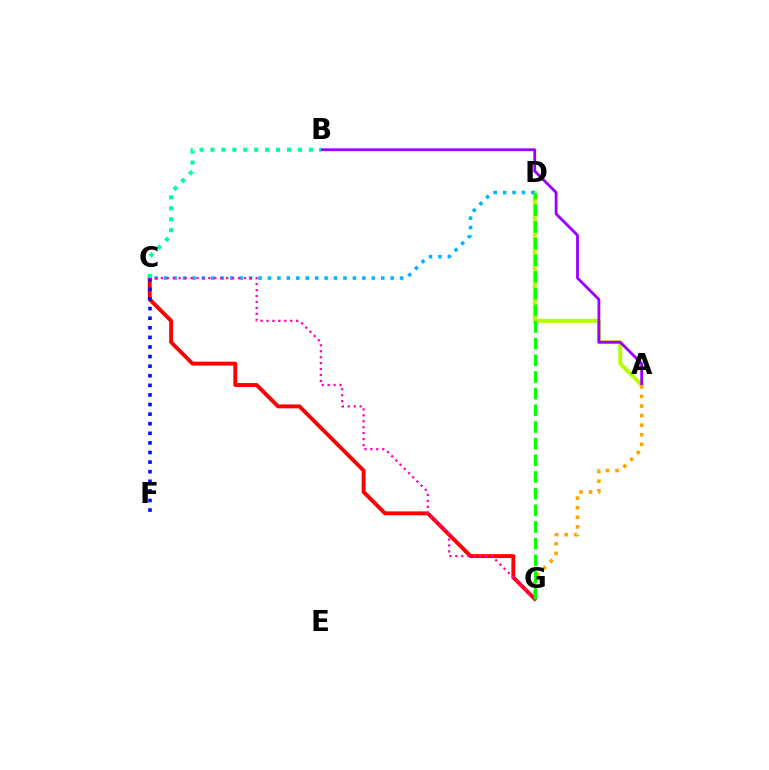{('A', 'D'): [{'color': '#b3ff00', 'line_style': 'solid', 'thickness': 2.84}], ('A', 'B'): [{'color': '#9b00ff', 'line_style': 'solid', 'thickness': 2.02}], ('C', 'D'): [{'color': '#00b5ff', 'line_style': 'dotted', 'thickness': 2.56}], ('C', 'G'): [{'color': '#ff0000', 'line_style': 'solid', 'thickness': 2.8}, {'color': '#ff00bd', 'line_style': 'dotted', 'thickness': 1.61}], ('C', 'F'): [{'color': '#0010ff', 'line_style': 'dotted', 'thickness': 2.61}], ('A', 'G'): [{'color': '#ffa500', 'line_style': 'dotted', 'thickness': 2.6}], ('D', 'G'): [{'color': '#08ff00', 'line_style': 'dashed', 'thickness': 2.26}], ('B', 'C'): [{'color': '#00ff9d', 'line_style': 'dotted', 'thickness': 2.97}]}